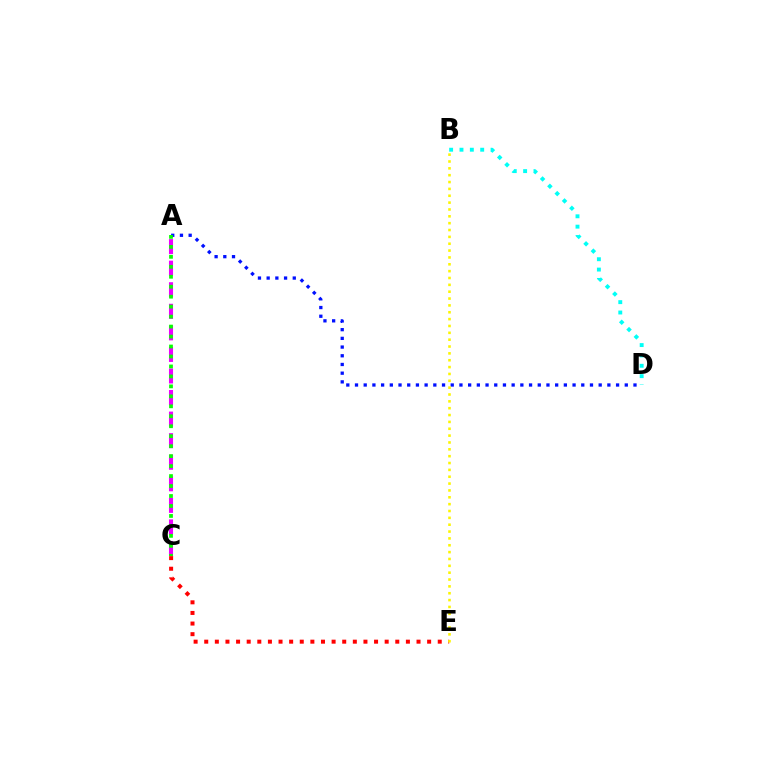{('A', 'D'): [{'color': '#0010ff', 'line_style': 'dotted', 'thickness': 2.36}], ('C', 'E'): [{'color': '#ff0000', 'line_style': 'dotted', 'thickness': 2.88}], ('A', 'C'): [{'color': '#ee00ff', 'line_style': 'dashed', 'thickness': 2.93}, {'color': '#08ff00', 'line_style': 'dotted', 'thickness': 2.71}], ('B', 'D'): [{'color': '#00fff6', 'line_style': 'dotted', 'thickness': 2.81}], ('B', 'E'): [{'color': '#fcf500', 'line_style': 'dotted', 'thickness': 1.86}]}